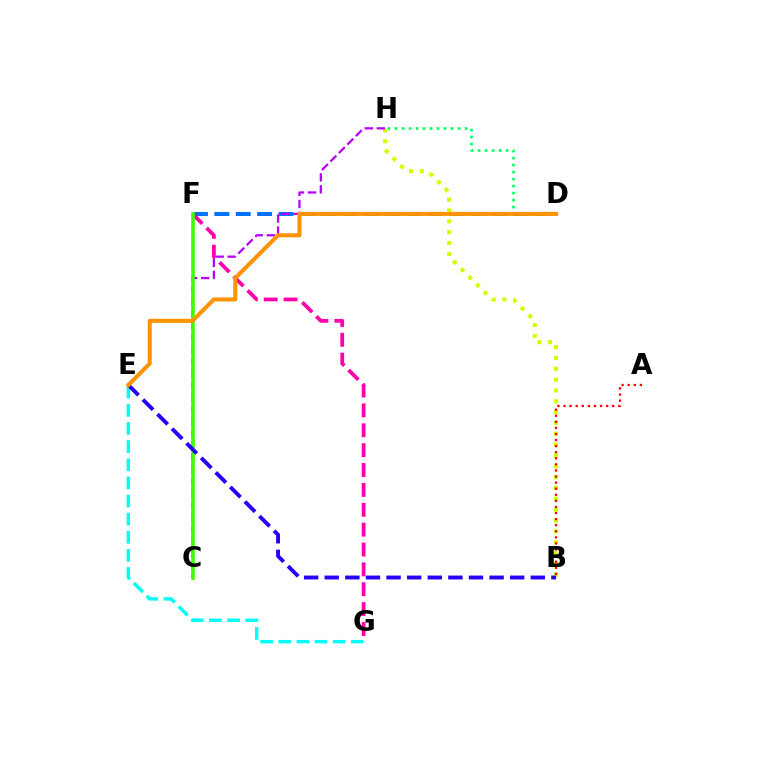{('D', 'H'): [{'color': '#00ff5c', 'line_style': 'dotted', 'thickness': 1.9}], ('B', 'H'): [{'color': '#d1ff00', 'line_style': 'dotted', 'thickness': 2.94}], ('D', 'F'): [{'color': '#0074ff', 'line_style': 'dashed', 'thickness': 2.9}], ('E', 'G'): [{'color': '#00fff6', 'line_style': 'dashed', 'thickness': 2.46}], ('F', 'G'): [{'color': '#ff00ac', 'line_style': 'dashed', 'thickness': 2.7}], ('C', 'H'): [{'color': '#b900ff', 'line_style': 'dashed', 'thickness': 1.63}], ('A', 'B'): [{'color': '#ff0000', 'line_style': 'dotted', 'thickness': 1.65}], ('C', 'F'): [{'color': '#3dff00', 'line_style': 'solid', 'thickness': 2.57}], ('B', 'E'): [{'color': '#2500ff', 'line_style': 'dashed', 'thickness': 2.8}], ('D', 'E'): [{'color': '#ff9400', 'line_style': 'solid', 'thickness': 2.92}]}